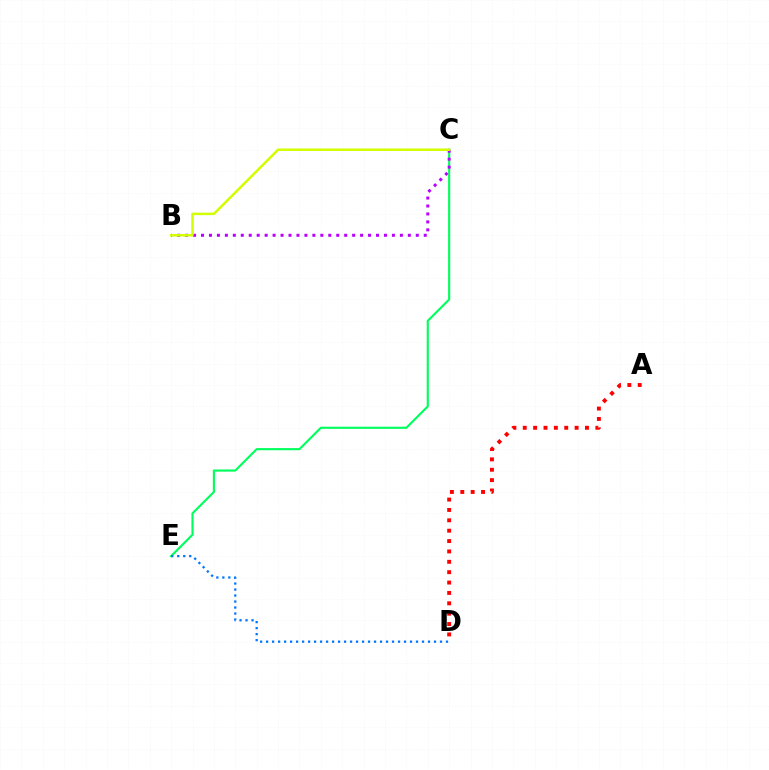{('C', 'E'): [{'color': '#00ff5c', 'line_style': 'solid', 'thickness': 1.54}], ('B', 'C'): [{'color': '#b900ff', 'line_style': 'dotted', 'thickness': 2.16}, {'color': '#d1ff00', 'line_style': 'solid', 'thickness': 1.8}], ('D', 'E'): [{'color': '#0074ff', 'line_style': 'dotted', 'thickness': 1.63}], ('A', 'D'): [{'color': '#ff0000', 'line_style': 'dotted', 'thickness': 2.82}]}